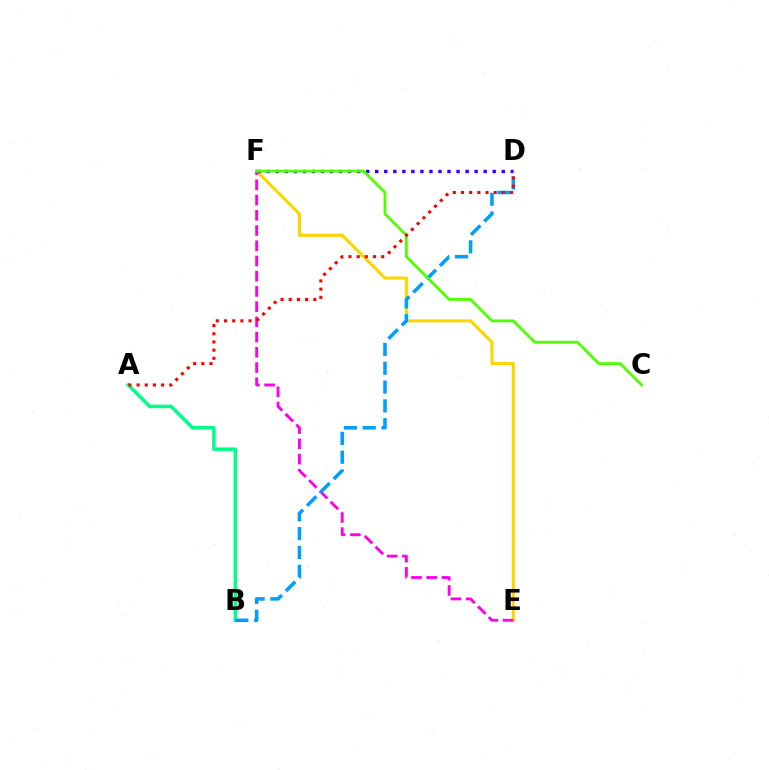{('E', 'F'): [{'color': '#ffd500', 'line_style': 'solid', 'thickness': 2.23}, {'color': '#ff00ed', 'line_style': 'dashed', 'thickness': 2.07}], ('D', 'F'): [{'color': '#3700ff', 'line_style': 'dotted', 'thickness': 2.46}], ('A', 'B'): [{'color': '#00ff86', 'line_style': 'solid', 'thickness': 2.53}], ('B', 'D'): [{'color': '#009eff', 'line_style': 'dashed', 'thickness': 2.56}], ('C', 'F'): [{'color': '#4fff00', 'line_style': 'solid', 'thickness': 2.01}], ('A', 'D'): [{'color': '#ff0000', 'line_style': 'dotted', 'thickness': 2.22}]}